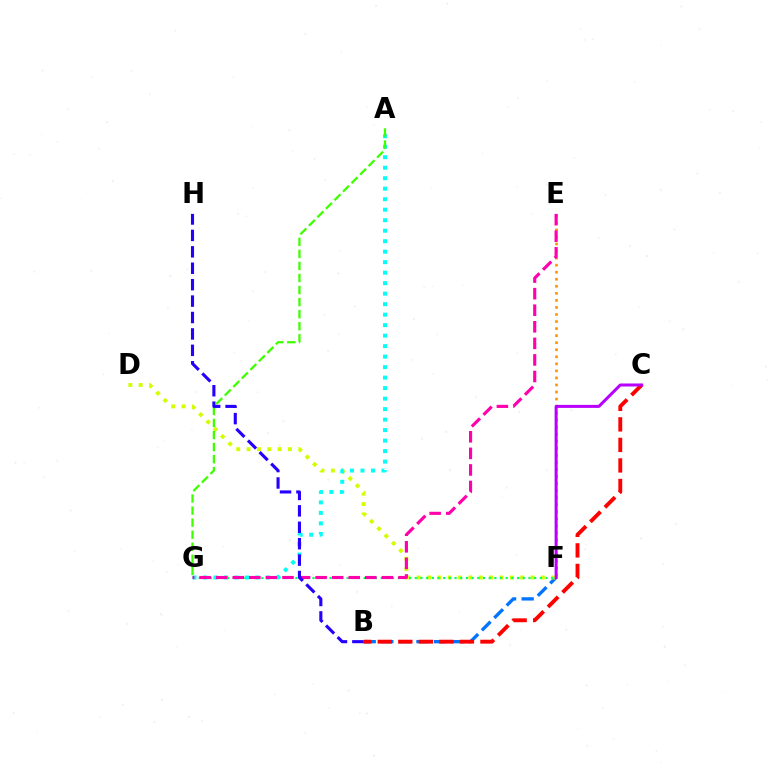{('B', 'F'): [{'color': '#0074ff', 'line_style': 'dashed', 'thickness': 2.39}], ('D', 'F'): [{'color': '#d1ff00', 'line_style': 'dotted', 'thickness': 2.81}], ('E', 'F'): [{'color': '#ff9400', 'line_style': 'dotted', 'thickness': 1.91}], ('F', 'G'): [{'color': '#00ff5c', 'line_style': 'dotted', 'thickness': 1.54}], ('A', 'G'): [{'color': '#00fff6', 'line_style': 'dotted', 'thickness': 2.85}, {'color': '#3dff00', 'line_style': 'dashed', 'thickness': 1.64}], ('E', 'G'): [{'color': '#ff00ac', 'line_style': 'dashed', 'thickness': 2.25}], ('B', 'C'): [{'color': '#ff0000', 'line_style': 'dashed', 'thickness': 2.79}], ('C', 'F'): [{'color': '#b900ff', 'line_style': 'solid', 'thickness': 2.17}], ('B', 'H'): [{'color': '#2500ff', 'line_style': 'dashed', 'thickness': 2.23}]}